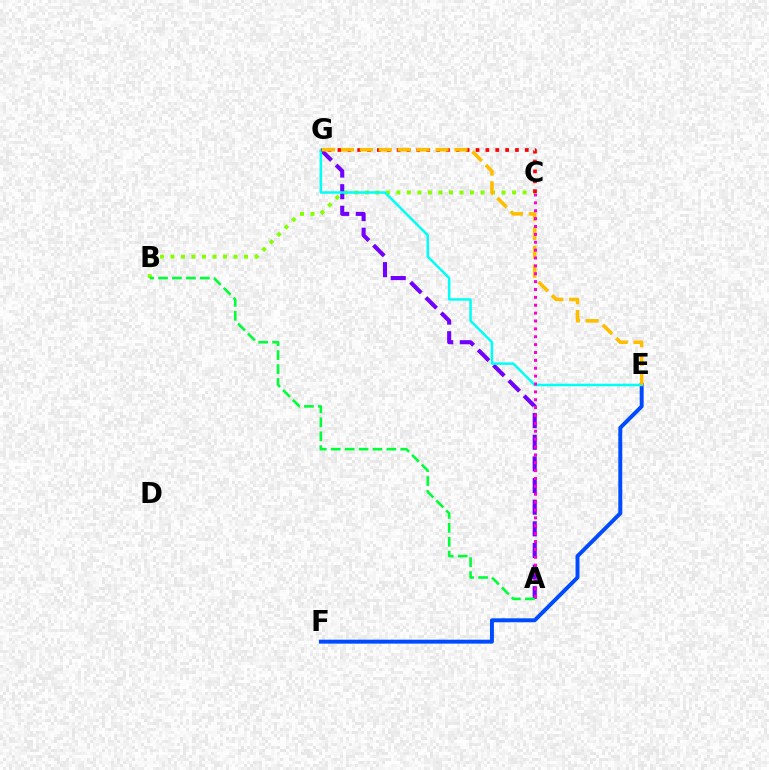{('E', 'F'): [{'color': '#004bff', 'line_style': 'solid', 'thickness': 2.84}], ('B', 'C'): [{'color': '#84ff00', 'line_style': 'dotted', 'thickness': 2.86}], ('A', 'G'): [{'color': '#7200ff', 'line_style': 'dashed', 'thickness': 2.94}], ('E', 'G'): [{'color': '#00fff6', 'line_style': 'solid', 'thickness': 1.8}, {'color': '#ffbd00', 'line_style': 'dashed', 'thickness': 2.57}], ('A', 'B'): [{'color': '#00ff39', 'line_style': 'dashed', 'thickness': 1.89}], ('C', 'G'): [{'color': '#ff0000', 'line_style': 'dotted', 'thickness': 2.68}], ('A', 'C'): [{'color': '#ff00cf', 'line_style': 'dotted', 'thickness': 2.14}]}